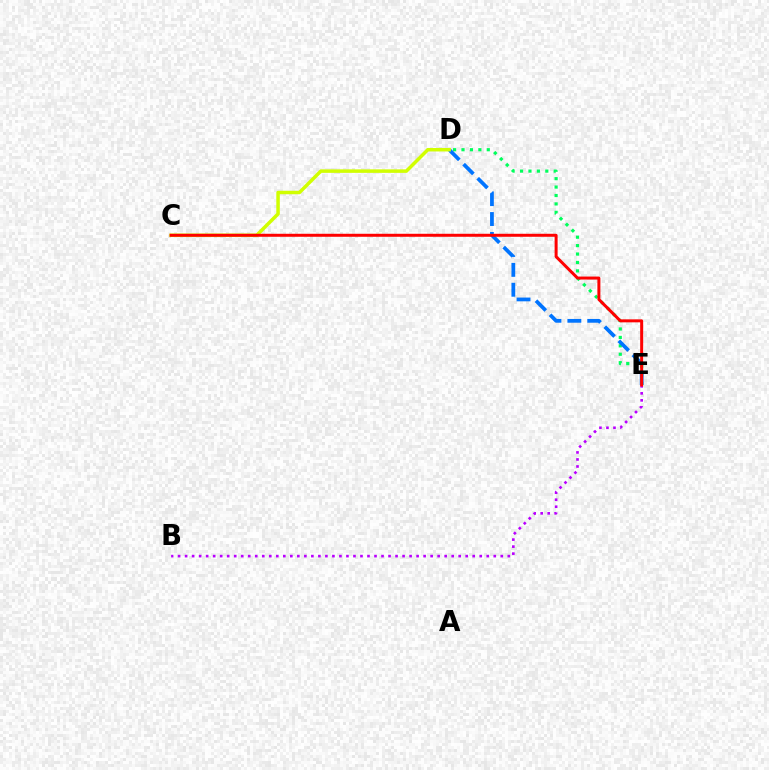{('D', 'E'): [{'color': '#00ff5c', 'line_style': 'dotted', 'thickness': 2.29}, {'color': '#0074ff', 'line_style': 'dashed', 'thickness': 2.7}], ('B', 'E'): [{'color': '#b900ff', 'line_style': 'dotted', 'thickness': 1.91}], ('C', 'D'): [{'color': '#d1ff00', 'line_style': 'solid', 'thickness': 2.52}], ('C', 'E'): [{'color': '#ff0000', 'line_style': 'solid', 'thickness': 2.16}]}